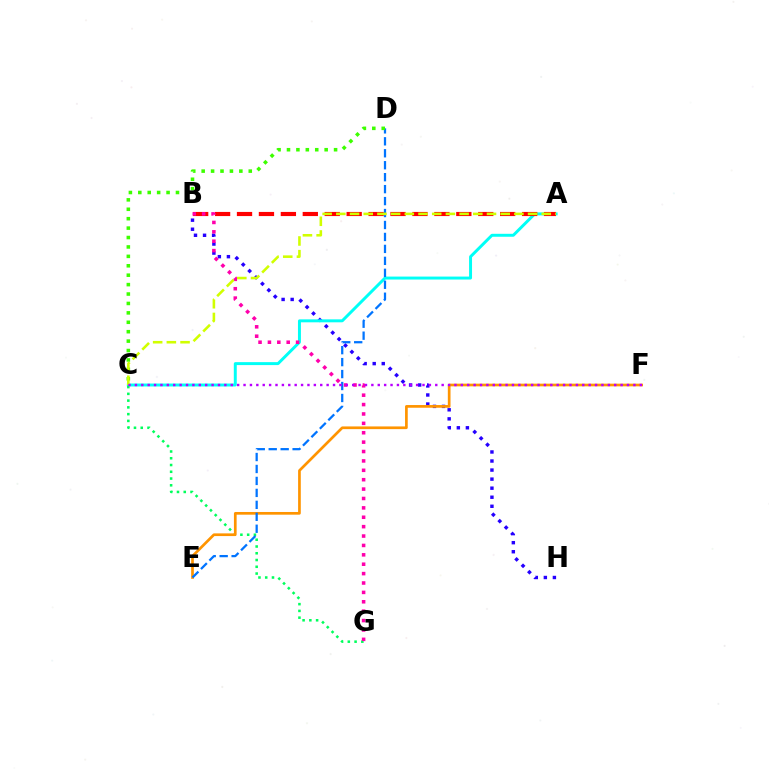{('B', 'H'): [{'color': '#2500ff', 'line_style': 'dotted', 'thickness': 2.46}], ('A', 'C'): [{'color': '#00fff6', 'line_style': 'solid', 'thickness': 2.13}, {'color': '#d1ff00', 'line_style': 'dashed', 'thickness': 1.86}], ('A', 'B'): [{'color': '#ff0000', 'line_style': 'dashed', 'thickness': 2.98}], ('C', 'G'): [{'color': '#00ff5c', 'line_style': 'dotted', 'thickness': 1.84}], ('E', 'F'): [{'color': '#ff9400', 'line_style': 'solid', 'thickness': 1.94}], ('B', 'G'): [{'color': '#ff00ac', 'line_style': 'dotted', 'thickness': 2.55}], ('D', 'E'): [{'color': '#0074ff', 'line_style': 'dashed', 'thickness': 1.62}], ('C', 'D'): [{'color': '#3dff00', 'line_style': 'dotted', 'thickness': 2.56}], ('C', 'F'): [{'color': '#b900ff', 'line_style': 'dotted', 'thickness': 1.74}]}